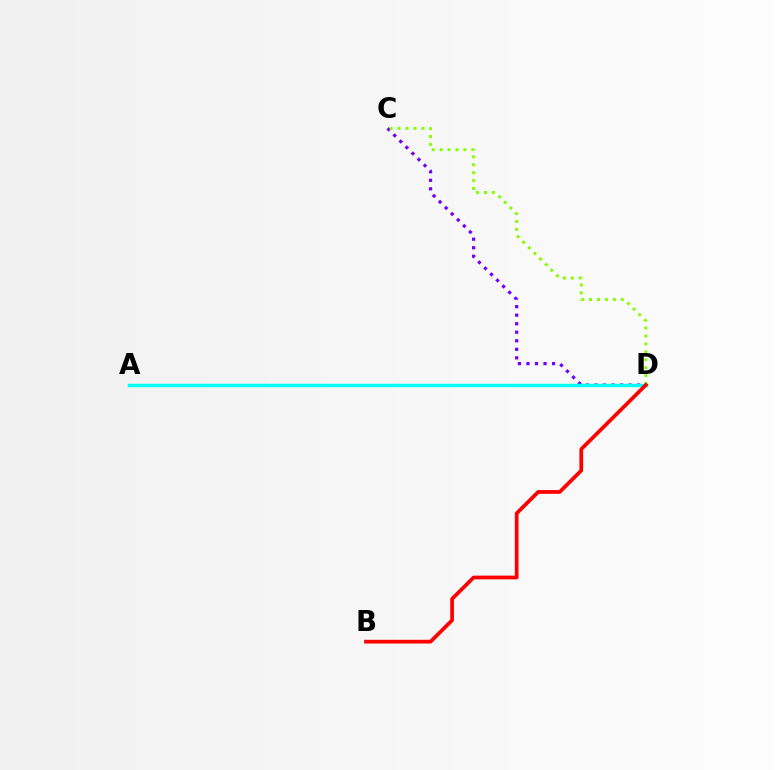{('C', 'D'): [{'color': '#7200ff', 'line_style': 'dotted', 'thickness': 2.32}, {'color': '#84ff00', 'line_style': 'dotted', 'thickness': 2.15}], ('A', 'D'): [{'color': '#00fff6', 'line_style': 'solid', 'thickness': 2.5}], ('B', 'D'): [{'color': '#ff0000', 'line_style': 'solid', 'thickness': 2.68}]}